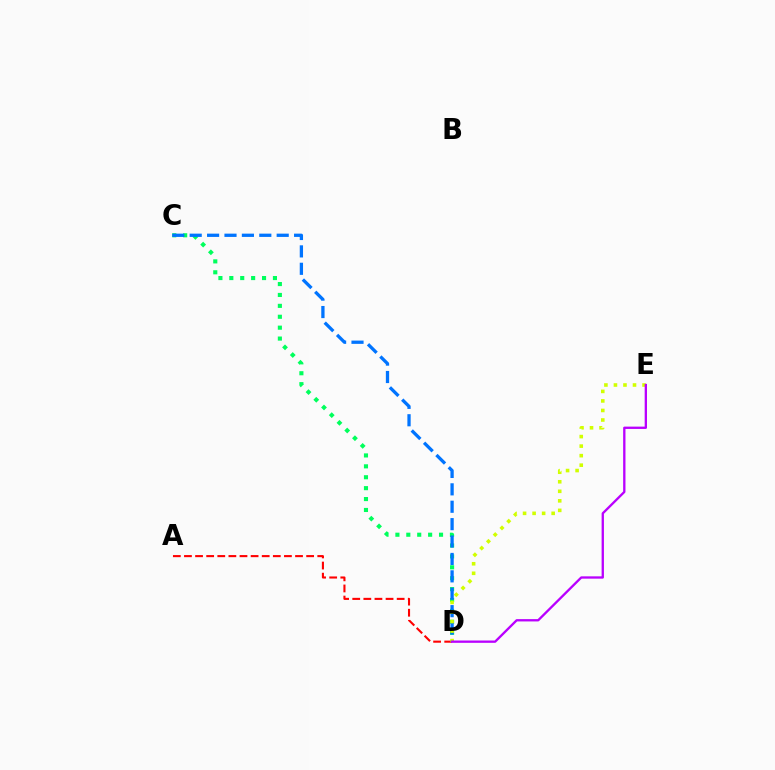{('A', 'D'): [{'color': '#ff0000', 'line_style': 'dashed', 'thickness': 1.51}], ('C', 'D'): [{'color': '#00ff5c', 'line_style': 'dotted', 'thickness': 2.96}, {'color': '#0074ff', 'line_style': 'dashed', 'thickness': 2.36}], ('D', 'E'): [{'color': '#d1ff00', 'line_style': 'dotted', 'thickness': 2.59}, {'color': '#b900ff', 'line_style': 'solid', 'thickness': 1.67}]}